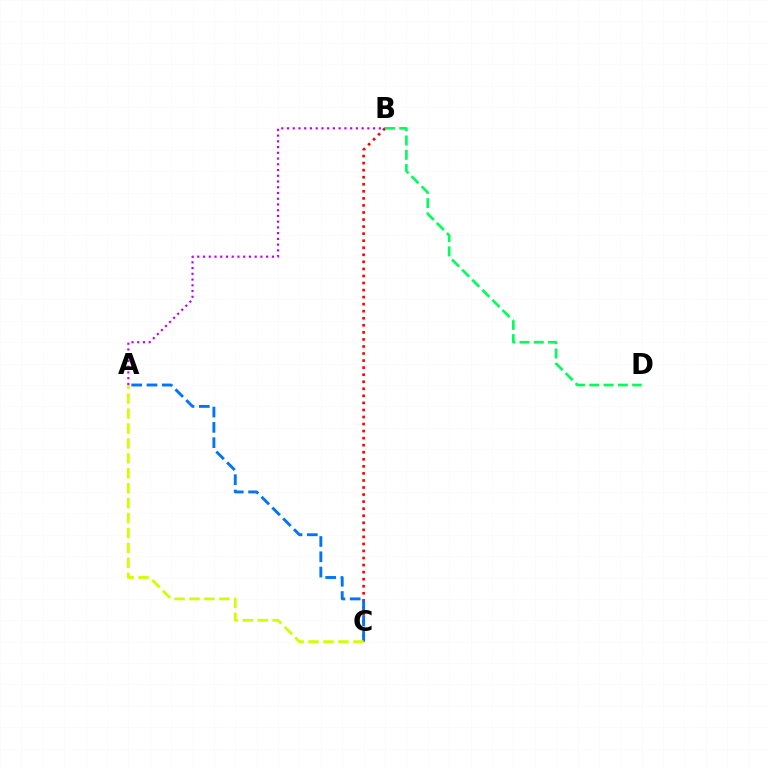{('B', 'C'): [{'color': '#ff0000', 'line_style': 'dotted', 'thickness': 1.92}], ('A', 'C'): [{'color': '#0074ff', 'line_style': 'dashed', 'thickness': 2.08}, {'color': '#d1ff00', 'line_style': 'dashed', 'thickness': 2.03}], ('B', 'D'): [{'color': '#00ff5c', 'line_style': 'dashed', 'thickness': 1.94}], ('A', 'B'): [{'color': '#b900ff', 'line_style': 'dotted', 'thickness': 1.56}]}